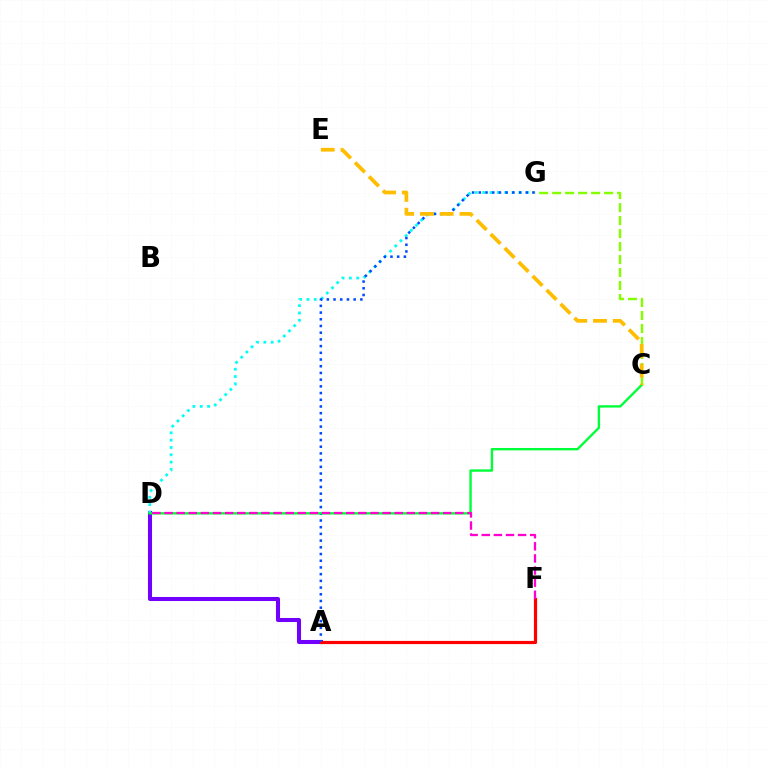{('A', 'D'): [{'color': '#7200ff', 'line_style': 'solid', 'thickness': 2.92}], ('D', 'G'): [{'color': '#00fff6', 'line_style': 'dotted', 'thickness': 1.99}], ('A', 'F'): [{'color': '#ff0000', 'line_style': 'solid', 'thickness': 2.29}], ('C', 'G'): [{'color': '#84ff00', 'line_style': 'dashed', 'thickness': 1.76}], ('A', 'G'): [{'color': '#004bff', 'line_style': 'dotted', 'thickness': 1.82}], ('C', 'D'): [{'color': '#00ff39', 'line_style': 'solid', 'thickness': 1.71}], ('D', 'F'): [{'color': '#ff00cf', 'line_style': 'dashed', 'thickness': 1.65}], ('C', 'E'): [{'color': '#ffbd00', 'line_style': 'dashed', 'thickness': 2.68}]}